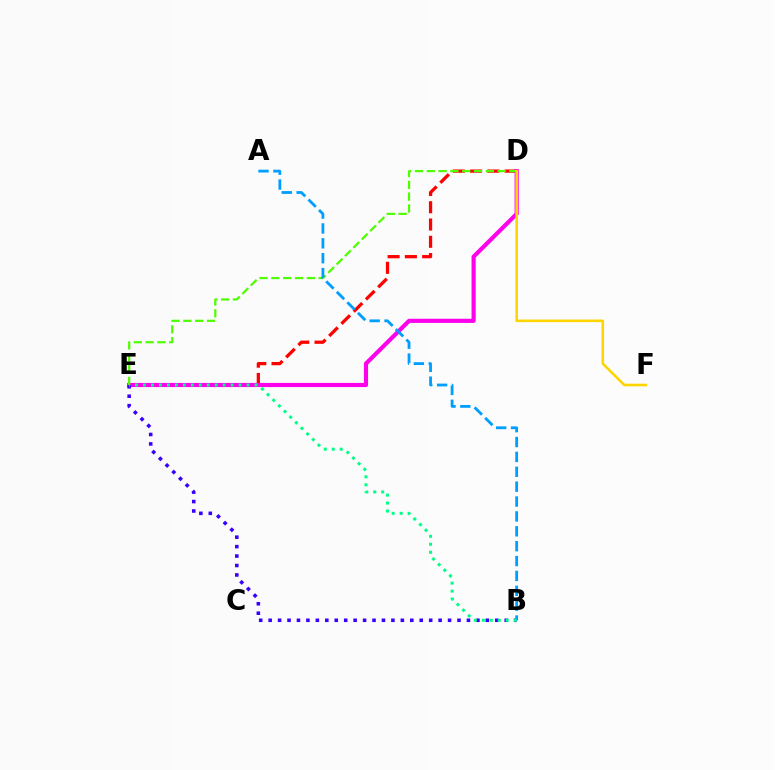{('D', 'E'): [{'color': '#ff0000', 'line_style': 'dashed', 'thickness': 2.35}, {'color': '#ff00ed', 'line_style': 'solid', 'thickness': 2.99}, {'color': '#4fff00', 'line_style': 'dashed', 'thickness': 1.61}], ('D', 'F'): [{'color': '#ffd500', 'line_style': 'solid', 'thickness': 1.86}], ('B', 'E'): [{'color': '#3700ff', 'line_style': 'dotted', 'thickness': 2.57}, {'color': '#00ff86', 'line_style': 'dotted', 'thickness': 2.16}], ('A', 'B'): [{'color': '#009eff', 'line_style': 'dashed', 'thickness': 2.02}]}